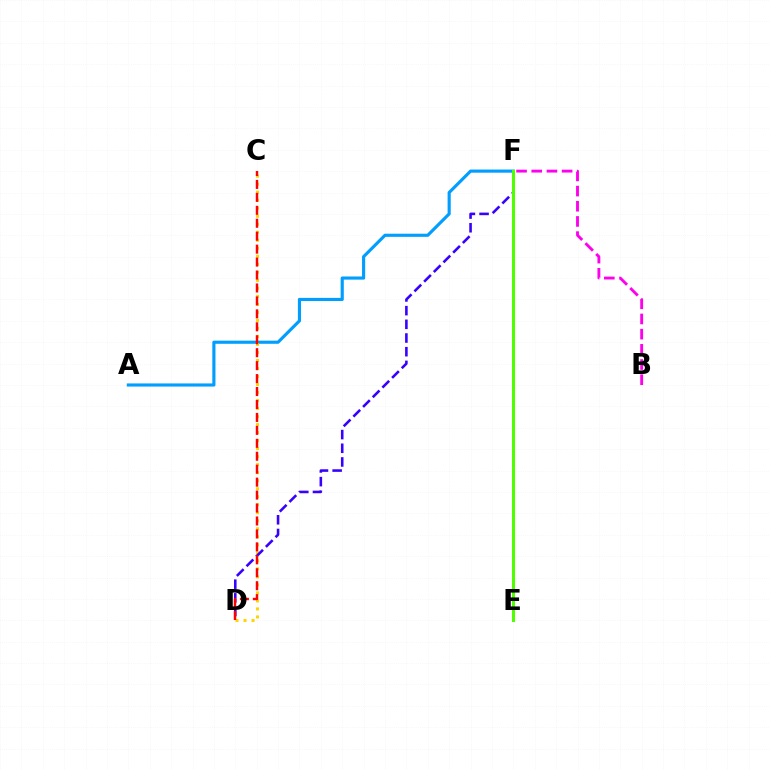{('A', 'F'): [{'color': '#009eff', 'line_style': 'solid', 'thickness': 2.26}], ('C', 'D'): [{'color': '#ffd500', 'line_style': 'dotted', 'thickness': 2.18}, {'color': '#ff0000', 'line_style': 'dashed', 'thickness': 1.76}], ('B', 'F'): [{'color': '#ff00ed', 'line_style': 'dashed', 'thickness': 2.06}], ('D', 'F'): [{'color': '#3700ff', 'line_style': 'dashed', 'thickness': 1.86}], ('E', 'F'): [{'color': '#00ff86', 'line_style': 'dashed', 'thickness': 2.07}, {'color': '#4fff00', 'line_style': 'solid', 'thickness': 2.18}]}